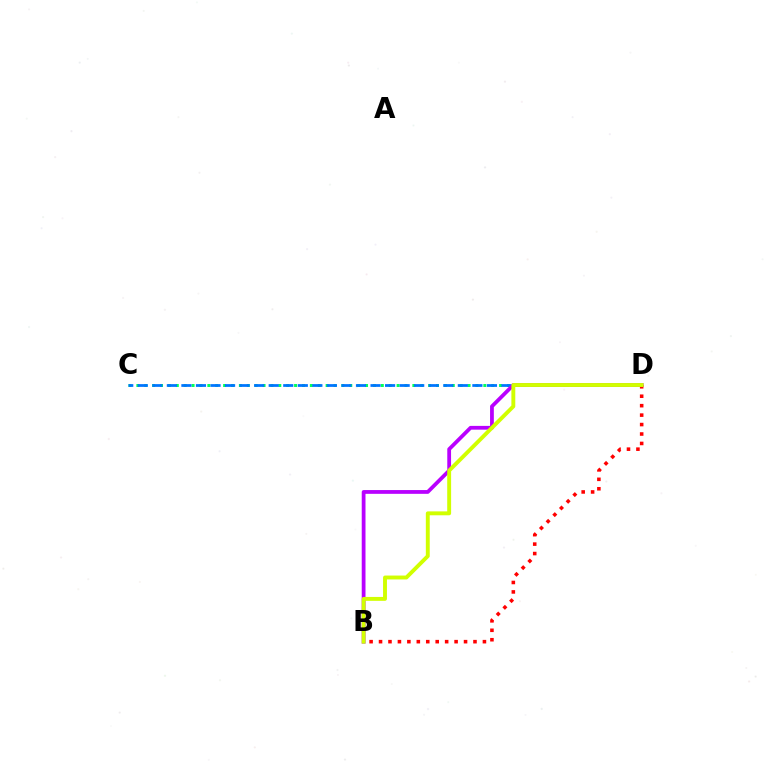{('C', 'D'): [{'color': '#00ff5c', 'line_style': 'dotted', 'thickness': 2.14}, {'color': '#0074ff', 'line_style': 'dashed', 'thickness': 1.98}], ('B', 'D'): [{'color': '#b900ff', 'line_style': 'solid', 'thickness': 2.72}, {'color': '#ff0000', 'line_style': 'dotted', 'thickness': 2.57}, {'color': '#d1ff00', 'line_style': 'solid', 'thickness': 2.81}]}